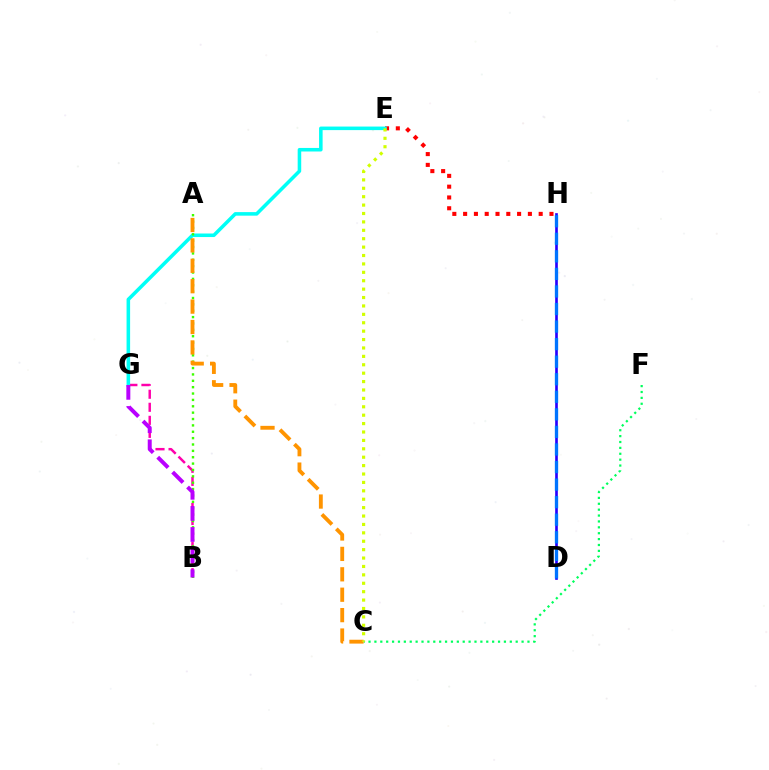{('D', 'H'): [{'color': '#2500ff', 'line_style': 'solid', 'thickness': 1.91}, {'color': '#0074ff', 'line_style': 'dashed', 'thickness': 2.39}], ('B', 'G'): [{'color': '#ff00ac', 'line_style': 'dashed', 'thickness': 1.77}, {'color': '#b900ff', 'line_style': 'dashed', 'thickness': 2.86}], ('E', 'H'): [{'color': '#ff0000', 'line_style': 'dotted', 'thickness': 2.93}], ('C', 'F'): [{'color': '#00ff5c', 'line_style': 'dotted', 'thickness': 1.6}], ('E', 'G'): [{'color': '#00fff6', 'line_style': 'solid', 'thickness': 2.55}], ('A', 'B'): [{'color': '#3dff00', 'line_style': 'dotted', 'thickness': 1.73}], ('A', 'C'): [{'color': '#ff9400', 'line_style': 'dashed', 'thickness': 2.77}], ('C', 'E'): [{'color': '#d1ff00', 'line_style': 'dotted', 'thickness': 2.28}]}